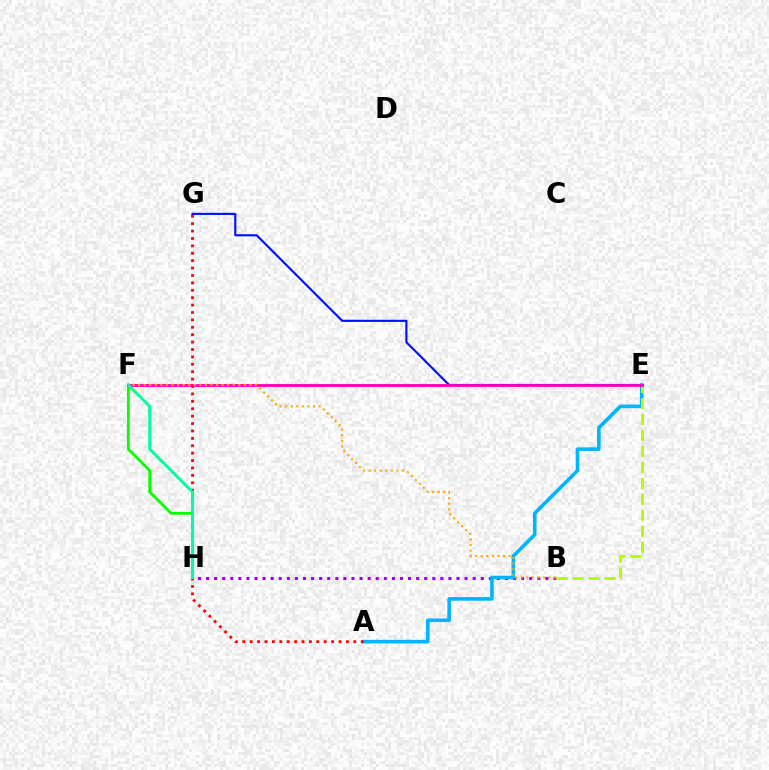{('B', 'H'): [{'color': '#9b00ff', 'line_style': 'dotted', 'thickness': 2.2}], ('A', 'E'): [{'color': '#00b5ff', 'line_style': 'solid', 'thickness': 2.59}], ('F', 'H'): [{'color': '#08ff00', 'line_style': 'solid', 'thickness': 2.02}, {'color': '#00ff9d', 'line_style': 'solid', 'thickness': 2.13}], ('B', 'E'): [{'color': '#b3ff00', 'line_style': 'dashed', 'thickness': 2.17}], ('E', 'G'): [{'color': '#0010ff', 'line_style': 'solid', 'thickness': 1.54}], ('E', 'F'): [{'color': '#ff00bd', 'line_style': 'solid', 'thickness': 2.05}], ('A', 'G'): [{'color': '#ff0000', 'line_style': 'dotted', 'thickness': 2.01}], ('B', 'F'): [{'color': '#ffa500', 'line_style': 'dotted', 'thickness': 1.51}]}